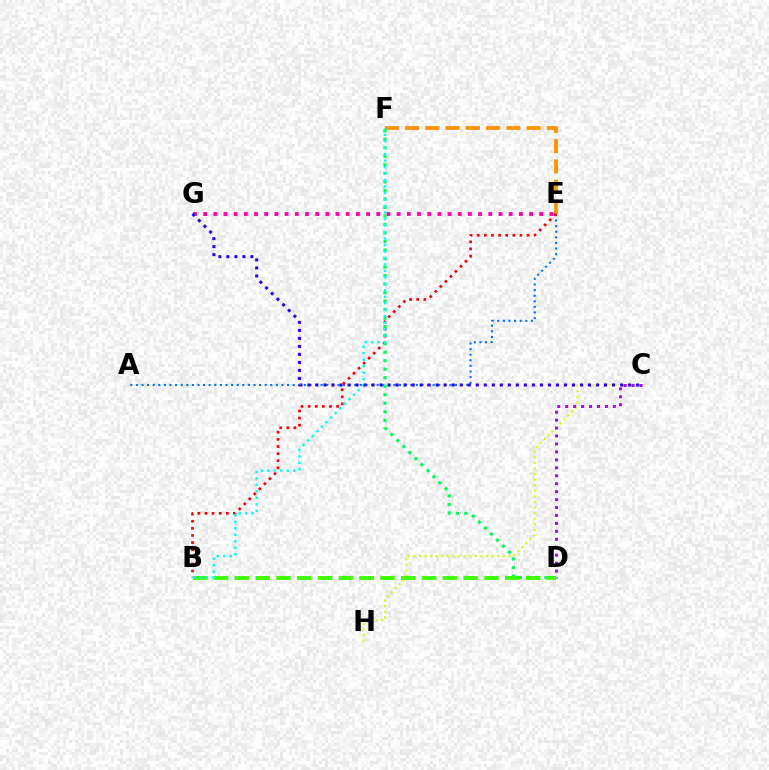{('E', 'F'): [{'color': '#ff9400', 'line_style': 'dashed', 'thickness': 2.75}], ('A', 'E'): [{'color': '#0074ff', 'line_style': 'dotted', 'thickness': 1.52}], ('B', 'E'): [{'color': '#ff0000', 'line_style': 'dotted', 'thickness': 1.93}], ('C', 'H'): [{'color': '#d1ff00', 'line_style': 'dotted', 'thickness': 1.52}], ('E', 'G'): [{'color': '#ff00ac', 'line_style': 'dotted', 'thickness': 2.77}], ('C', 'D'): [{'color': '#b900ff', 'line_style': 'dotted', 'thickness': 2.16}], ('D', 'F'): [{'color': '#00ff5c', 'line_style': 'dotted', 'thickness': 2.31}], ('B', 'D'): [{'color': '#3dff00', 'line_style': 'dashed', 'thickness': 2.83}], ('B', 'F'): [{'color': '#00fff6', 'line_style': 'dotted', 'thickness': 1.76}], ('C', 'G'): [{'color': '#2500ff', 'line_style': 'dotted', 'thickness': 2.18}]}